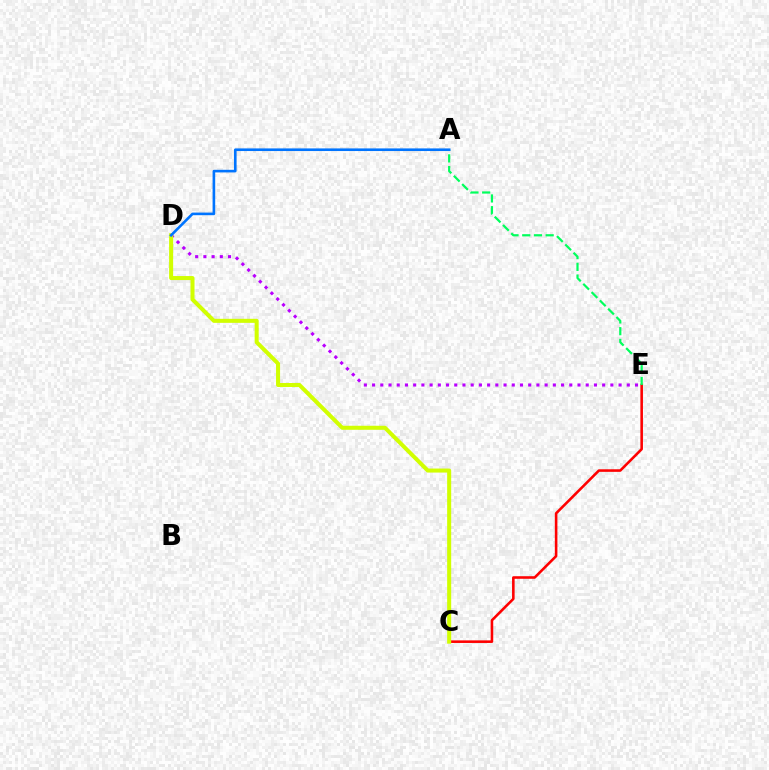{('C', 'E'): [{'color': '#ff0000', 'line_style': 'solid', 'thickness': 1.86}], ('D', 'E'): [{'color': '#b900ff', 'line_style': 'dotted', 'thickness': 2.23}], ('A', 'E'): [{'color': '#00ff5c', 'line_style': 'dashed', 'thickness': 1.59}], ('C', 'D'): [{'color': '#d1ff00', 'line_style': 'solid', 'thickness': 2.9}], ('A', 'D'): [{'color': '#0074ff', 'line_style': 'solid', 'thickness': 1.89}]}